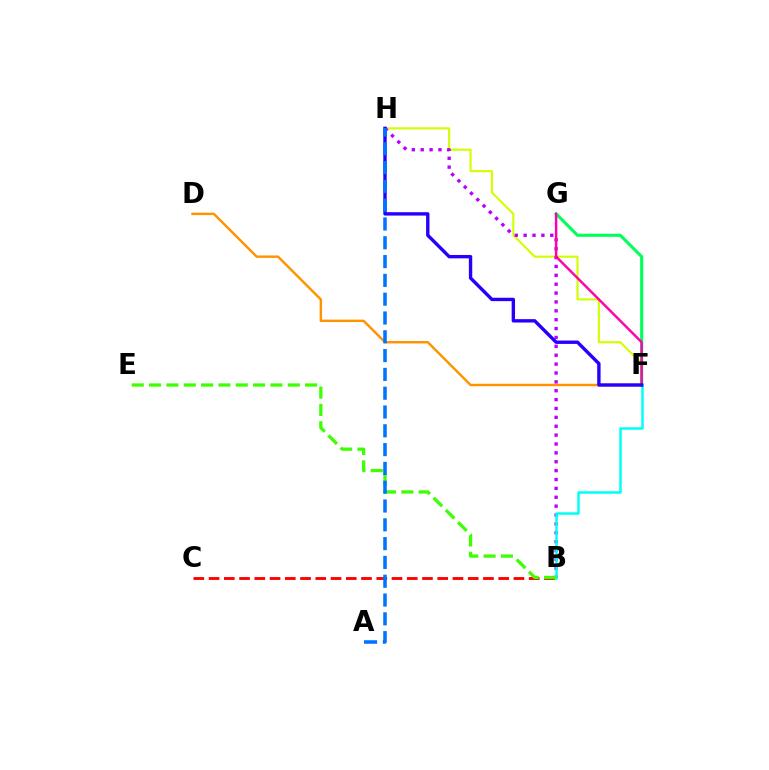{('D', 'F'): [{'color': '#ff9400', 'line_style': 'solid', 'thickness': 1.76}], ('F', 'H'): [{'color': '#d1ff00', 'line_style': 'solid', 'thickness': 1.54}, {'color': '#2500ff', 'line_style': 'solid', 'thickness': 2.43}], ('B', 'C'): [{'color': '#ff0000', 'line_style': 'dashed', 'thickness': 2.07}], ('B', 'H'): [{'color': '#b900ff', 'line_style': 'dotted', 'thickness': 2.41}], ('B', 'F'): [{'color': '#00fff6', 'line_style': 'solid', 'thickness': 1.8}], ('B', 'E'): [{'color': '#3dff00', 'line_style': 'dashed', 'thickness': 2.35}], ('F', 'G'): [{'color': '#00ff5c', 'line_style': 'solid', 'thickness': 2.22}, {'color': '#ff00ac', 'line_style': 'solid', 'thickness': 1.76}], ('A', 'H'): [{'color': '#0074ff', 'line_style': 'dashed', 'thickness': 2.55}]}